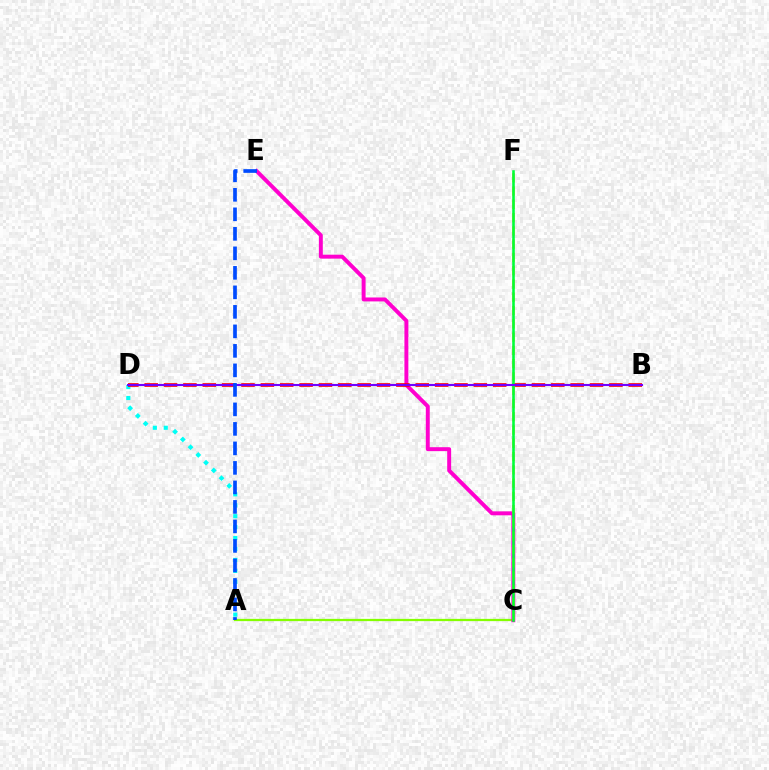{('A', 'C'): [{'color': '#84ff00', 'line_style': 'solid', 'thickness': 1.62}], ('C', 'E'): [{'color': '#ff00cf', 'line_style': 'solid', 'thickness': 2.84}], ('A', 'D'): [{'color': '#00fff6', 'line_style': 'dotted', 'thickness': 2.97}], ('B', 'D'): [{'color': '#ff0000', 'line_style': 'dashed', 'thickness': 2.63}, {'color': '#7200ff', 'line_style': 'solid', 'thickness': 1.51}], ('C', 'F'): [{'color': '#ffbd00', 'line_style': 'dashed', 'thickness': 1.8}, {'color': '#00ff39', 'line_style': 'solid', 'thickness': 1.86}], ('A', 'E'): [{'color': '#004bff', 'line_style': 'dashed', 'thickness': 2.65}]}